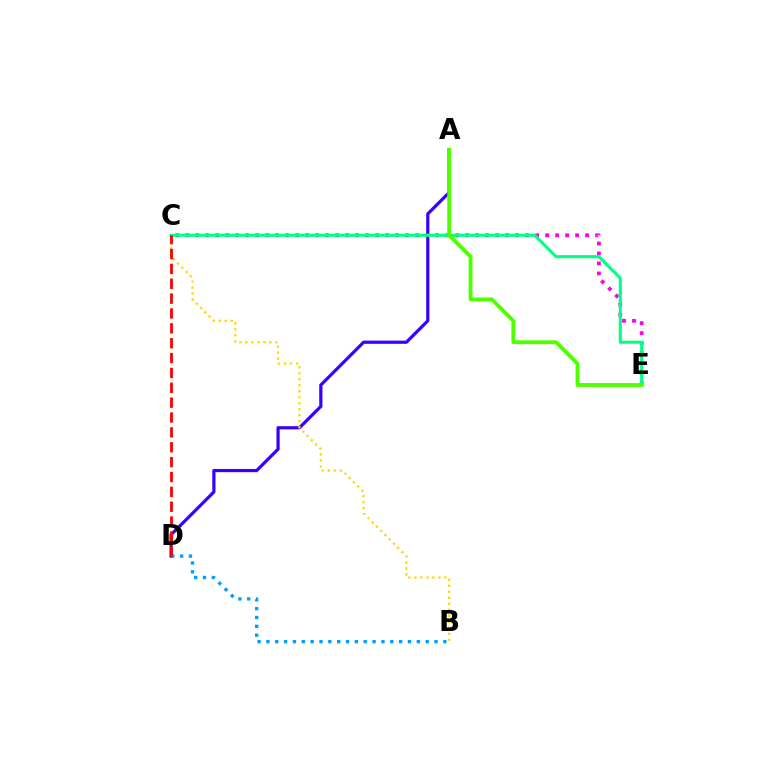{('A', 'D'): [{'color': '#3700ff', 'line_style': 'solid', 'thickness': 2.31}], ('B', 'D'): [{'color': '#009eff', 'line_style': 'dotted', 'thickness': 2.4}], ('C', 'E'): [{'color': '#ff00ed', 'line_style': 'dotted', 'thickness': 2.72}, {'color': '#00ff86', 'line_style': 'solid', 'thickness': 2.22}], ('B', 'C'): [{'color': '#ffd500', 'line_style': 'dotted', 'thickness': 1.63}], ('A', 'E'): [{'color': '#4fff00', 'line_style': 'solid', 'thickness': 2.78}], ('C', 'D'): [{'color': '#ff0000', 'line_style': 'dashed', 'thickness': 2.02}]}